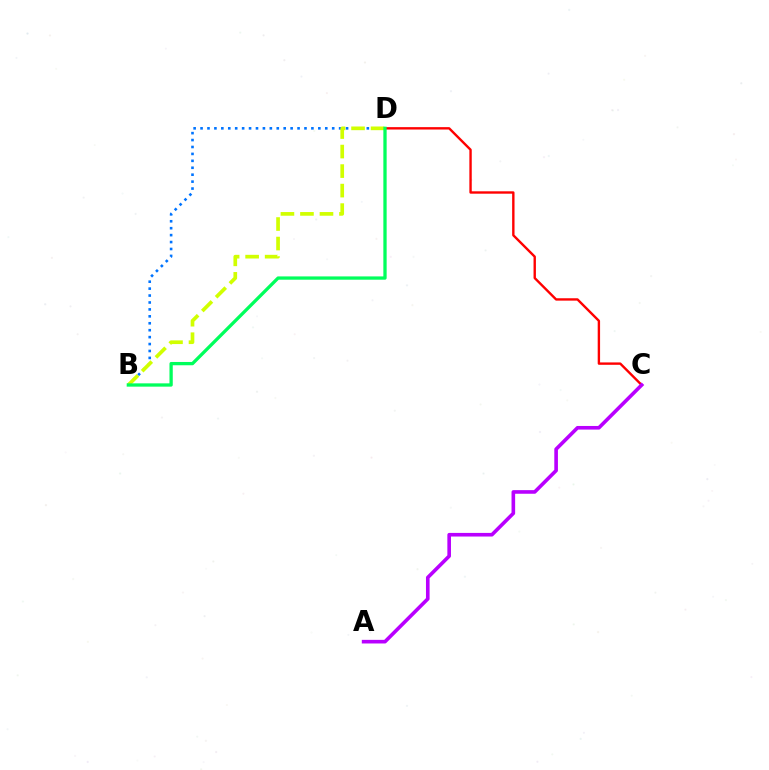{('C', 'D'): [{'color': '#ff0000', 'line_style': 'solid', 'thickness': 1.72}], ('B', 'D'): [{'color': '#0074ff', 'line_style': 'dotted', 'thickness': 1.88}, {'color': '#d1ff00', 'line_style': 'dashed', 'thickness': 2.65}, {'color': '#00ff5c', 'line_style': 'solid', 'thickness': 2.37}], ('A', 'C'): [{'color': '#b900ff', 'line_style': 'solid', 'thickness': 2.6}]}